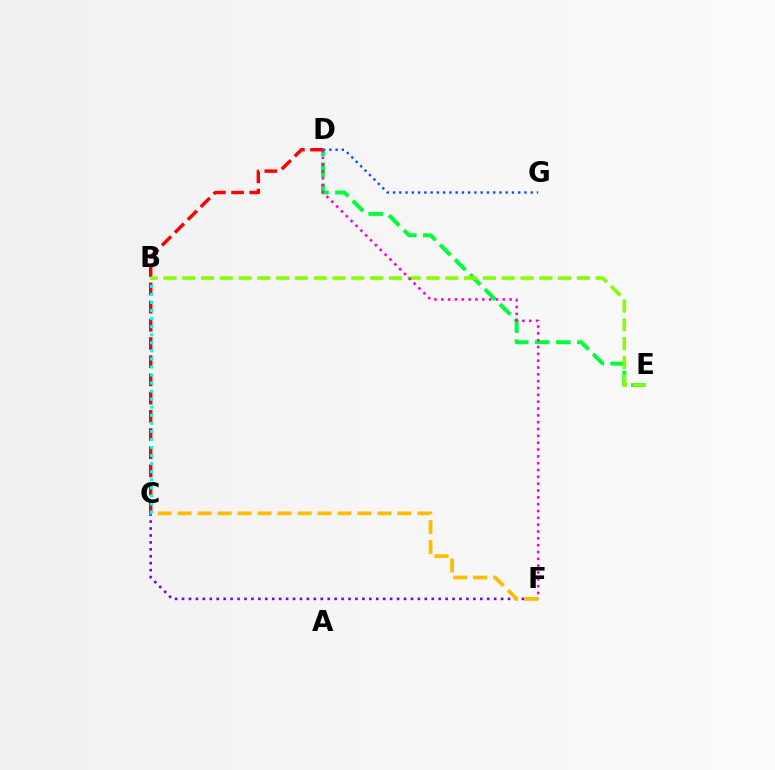{('D', 'E'): [{'color': '#00ff39', 'line_style': 'dashed', 'thickness': 2.86}], ('C', 'F'): [{'color': '#7200ff', 'line_style': 'dotted', 'thickness': 1.88}, {'color': '#ffbd00', 'line_style': 'dashed', 'thickness': 2.71}], ('C', 'D'): [{'color': '#ff0000', 'line_style': 'dashed', 'thickness': 2.47}], ('B', 'C'): [{'color': '#00fff6', 'line_style': 'dotted', 'thickness': 2.19}], ('B', 'E'): [{'color': '#84ff00', 'line_style': 'dashed', 'thickness': 2.55}], ('D', 'G'): [{'color': '#004bff', 'line_style': 'dotted', 'thickness': 1.7}], ('D', 'F'): [{'color': '#ff00cf', 'line_style': 'dotted', 'thickness': 1.86}]}